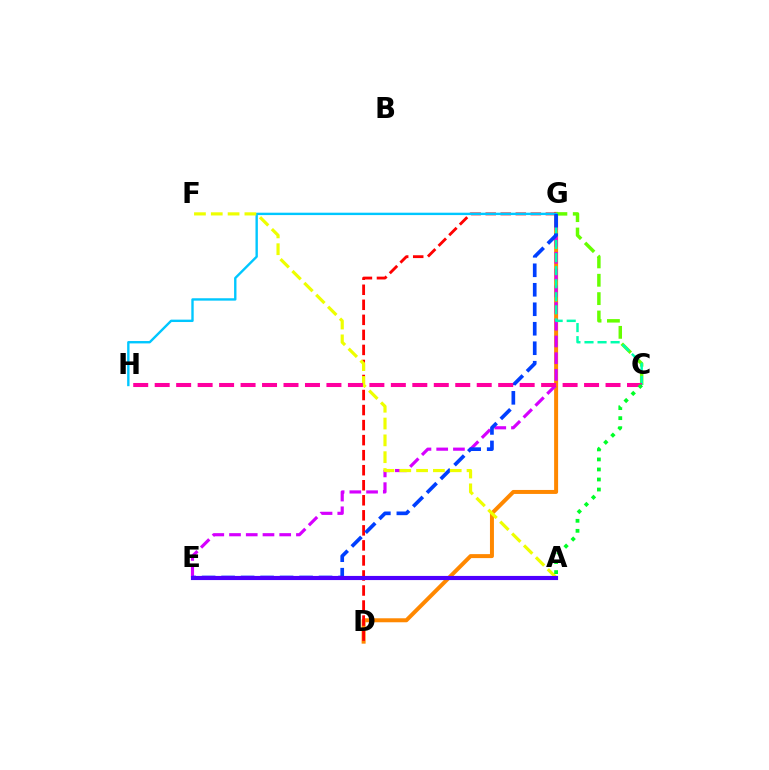{('D', 'G'): [{'color': '#ff8800', 'line_style': 'solid', 'thickness': 2.87}, {'color': '#ff0000', 'line_style': 'dashed', 'thickness': 2.04}], ('C', 'G'): [{'color': '#66ff00', 'line_style': 'dashed', 'thickness': 2.5}, {'color': '#00ffaf', 'line_style': 'dashed', 'thickness': 1.77}], ('E', 'G'): [{'color': '#d600ff', 'line_style': 'dashed', 'thickness': 2.27}, {'color': '#003fff', 'line_style': 'dashed', 'thickness': 2.65}], ('G', 'H'): [{'color': '#00c7ff', 'line_style': 'solid', 'thickness': 1.72}], ('A', 'F'): [{'color': '#eeff00', 'line_style': 'dashed', 'thickness': 2.28}], ('A', 'E'): [{'color': '#4f00ff', 'line_style': 'solid', 'thickness': 2.98}], ('C', 'H'): [{'color': '#ff00a0', 'line_style': 'dashed', 'thickness': 2.92}], ('A', 'C'): [{'color': '#00ff27', 'line_style': 'dotted', 'thickness': 2.73}]}